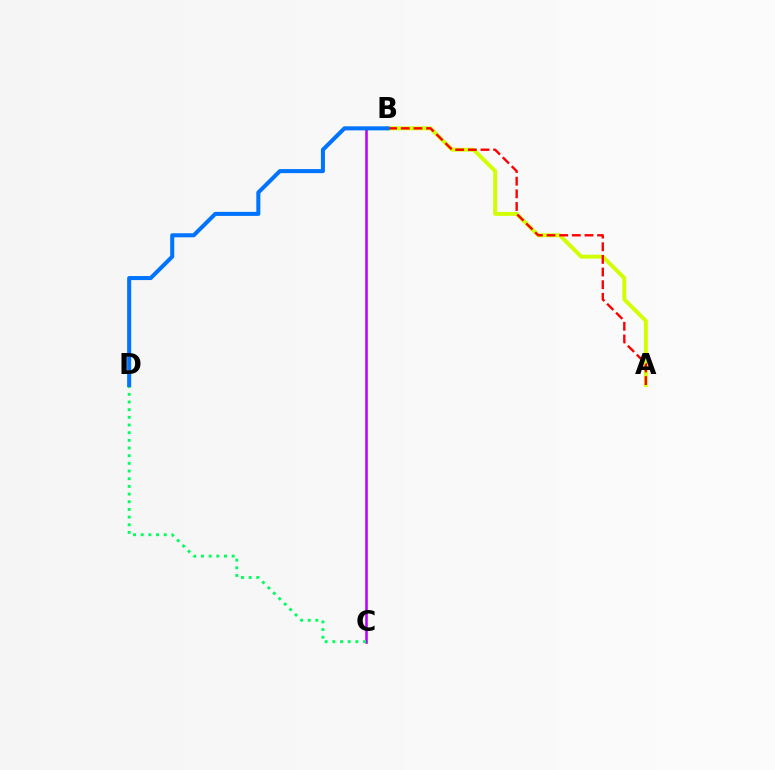{('A', 'B'): [{'color': '#d1ff00', 'line_style': 'solid', 'thickness': 2.81}, {'color': '#ff0000', 'line_style': 'dashed', 'thickness': 1.72}], ('B', 'C'): [{'color': '#b900ff', 'line_style': 'solid', 'thickness': 1.84}], ('C', 'D'): [{'color': '#00ff5c', 'line_style': 'dotted', 'thickness': 2.08}], ('B', 'D'): [{'color': '#0074ff', 'line_style': 'solid', 'thickness': 2.91}]}